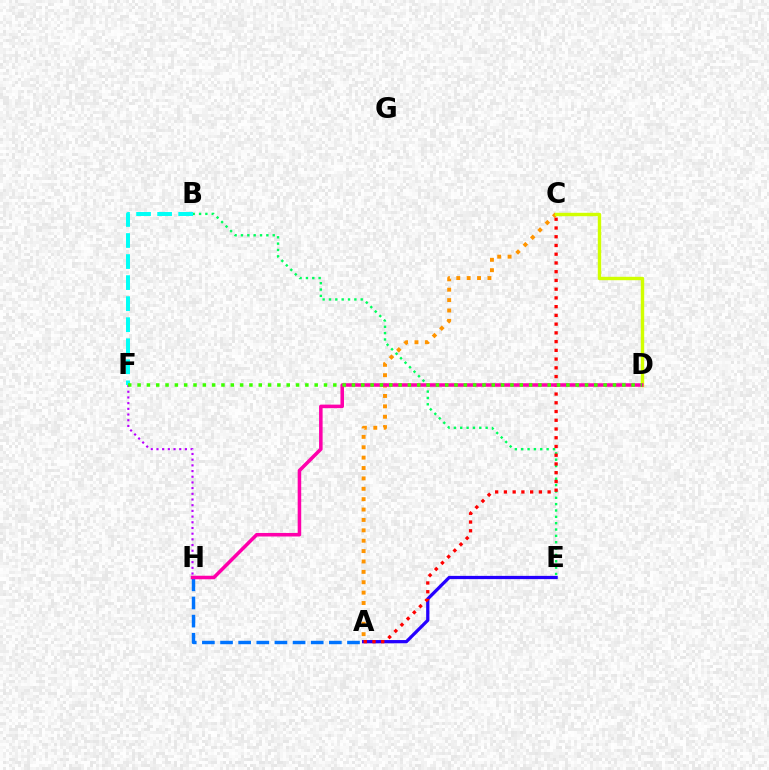{('A', 'E'): [{'color': '#2500ff', 'line_style': 'solid', 'thickness': 2.33}], ('B', 'E'): [{'color': '#00ff5c', 'line_style': 'dotted', 'thickness': 1.72}], ('F', 'H'): [{'color': '#b900ff', 'line_style': 'dotted', 'thickness': 1.55}], ('A', 'C'): [{'color': '#ff0000', 'line_style': 'dotted', 'thickness': 2.37}, {'color': '#ff9400', 'line_style': 'dotted', 'thickness': 2.82}], ('A', 'H'): [{'color': '#0074ff', 'line_style': 'dashed', 'thickness': 2.46}], ('B', 'F'): [{'color': '#00fff6', 'line_style': 'dashed', 'thickness': 2.86}], ('C', 'D'): [{'color': '#d1ff00', 'line_style': 'solid', 'thickness': 2.45}], ('D', 'H'): [{'color': '#ff00ac', 'line_style': 'solid', 'thickness': 2.55}], ('D', 'F'): [{'color': '#3dff00', 'line_style': 'dotted', 'thickness': 2.53}]}